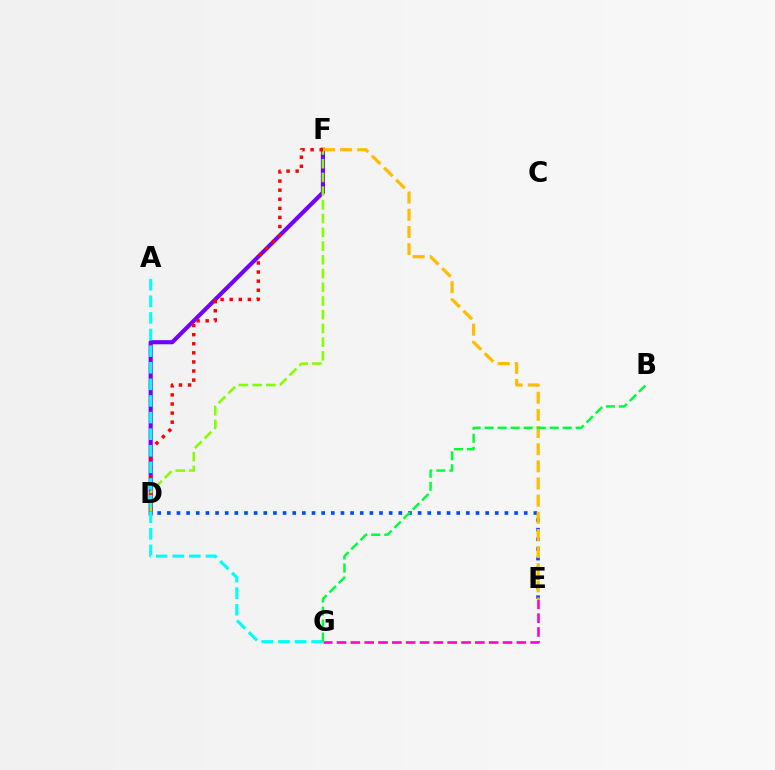{('D', 'F'): [{'color': '#7200ff', 'line_style': 'solid', 'thickness': 2.96}, {'color': '#84ff00', 'line_style': 'dashed', 'thickness': 1.87}, {'color': '#ff0000', 'line_style': 'dotted', 'thickness': 2.47}], ('D', 'E'): [{'color': '#004bff', 'line_style': 'dotted', 'thickness': 2.62}], ('E', 'F'): [{'color': '#ffbd00', 'line_style': 'dashed', 'thickness': 2.33}], ('E', 'G'): [{'color': '#ff00cf', 'line_style': 'dashed', 'thickness': 1.88}], ('A', 'G'): [{'color': '#00fff6', 'line_style': 'dashed', 'thickness': 2.26}], ('B', 'G'): [{'color': '#00ff39', 'line_style': 'dashed', 'thickness': 1.77}]}